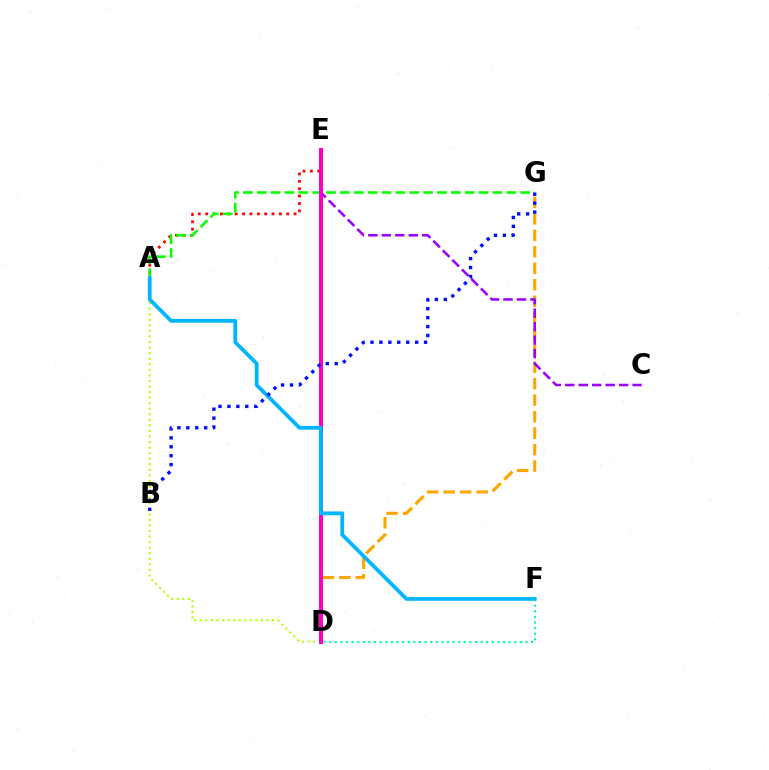{('A', 'E'): [{'color': '#ff0000', 'line_style': 'dotted', 'thickness': 2.0}], ('A', 'G'): [{'color': '#08ff00', 'line_style': 'dashed', 'thickness': 1.88}], ('D', 'G'): [{'color': '#ffa500', 'line_style': 'dashed', 'thickness': 2.24}], ('D', 'F'): [{'color': '#00ff9d', 'line_style': 'dotted', 'thickness': 1.52}], ('C', 'E'): [{'color': '#9b00ff', 'line_style': 'dashed', 'thickness': 1.83}], ('A', 'D'): [{'color': '#b3ff00', 'line_style': 'dotted', 'thickness': 1.51}], ('D', 'E'): [{'color': '#ff00bd', 'line_style': 'solid', 'thickness': 2.85}], ('A', 'F'): [{'color': '#00b5ff', 'line_style': 'solid', 'thickness': 2.72}], ('B', 'G'): [{'color': '#0010ff', 'line_style': 'dotted', 'thickness': 2.43}]}